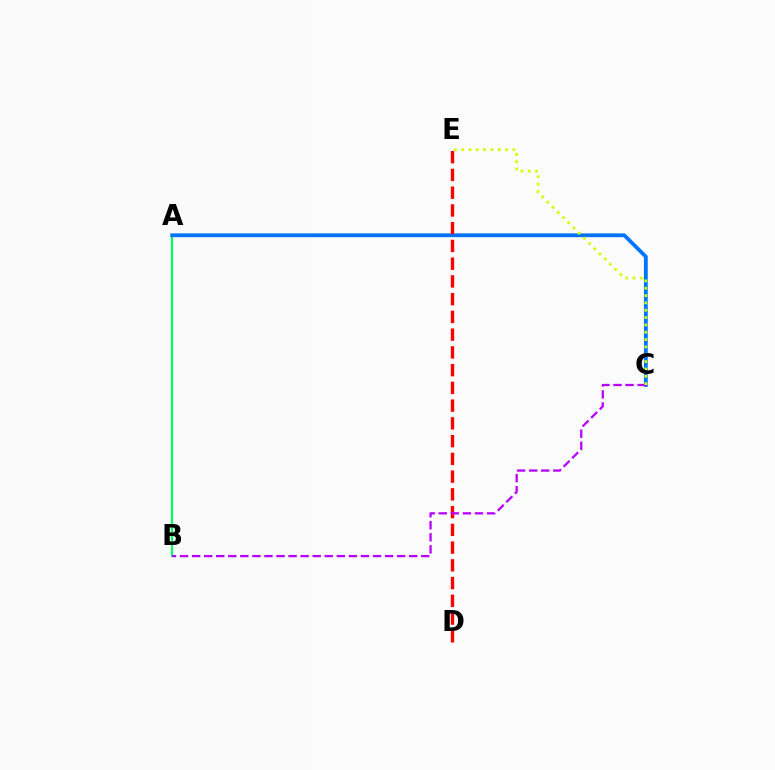{('A', 'B'): [{'color': '#00ff5c', 'line_style': 'solid', 'thickness': 1.57}], ('A', 'C'): [{'color': '#0074ff', 'line_style': 'solid', 'thickness': 2.74}], ('D', 'E'): [{'color': '#ff0000', 'line_style': 'dashed', 'thickness': 2.41}], ('B', 'C'): [{'color': '#b900ff', 'line_style': 'dashed', 'thickness': 1.64}], ('C', 'E'): [{'color': '#d1ff00', 'line_style': 'dotted', 'thickness': 1.99}]}